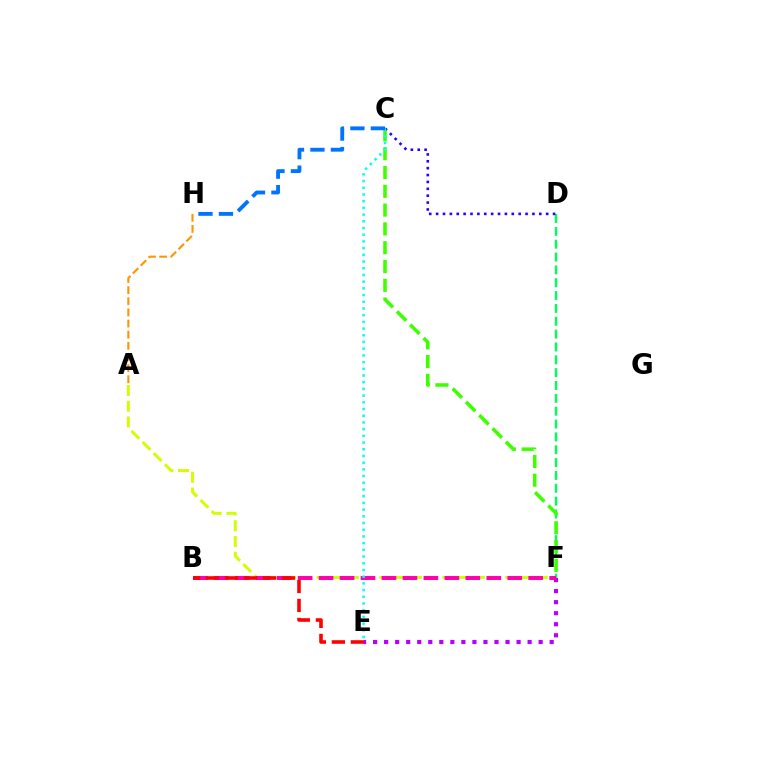{('A', 'F'): [{'color': '#d1ff00', 'line_style': 'dashed', 'thickness': 2.14}], ('D', 'F'): [{'color': '#00ff5c', 'line_style': 'dashed', 'thickness': 1.75}], ('C', 'F'): [{'color': '#3dff00', 'line_style': 'dashed', 'thickness': 2.55}], ('E', 'F'): [{'color': '#b900ff', 'line_style': 'dotted', 'thickness': 3.0}], ('C', 'D'): [{'color': '#2500ff', 'line_style': 'dotted', 'thickness': 1.87}], ('B', 'F'): [{'color': '#ff00ac', 'line_style': 'dashed', 'thickness': 2.85}], ('A', 'H'): [{'color': '#ff9400', 'line_style': 'dashed', 'thickness': 1.51}], ('C', 'E'): [{'color': '#00fff6', 'line_style': 'dotted', 'thickness': 1.82}], ('B', 'E'): [{'color': '#ff0000', 'line_style': 'dashed', 'thickness': 2.58}], ('C', 'H'): [{'color': '#0074ff', 'line_style': 'dashed', 'thickness': 2.78}]}